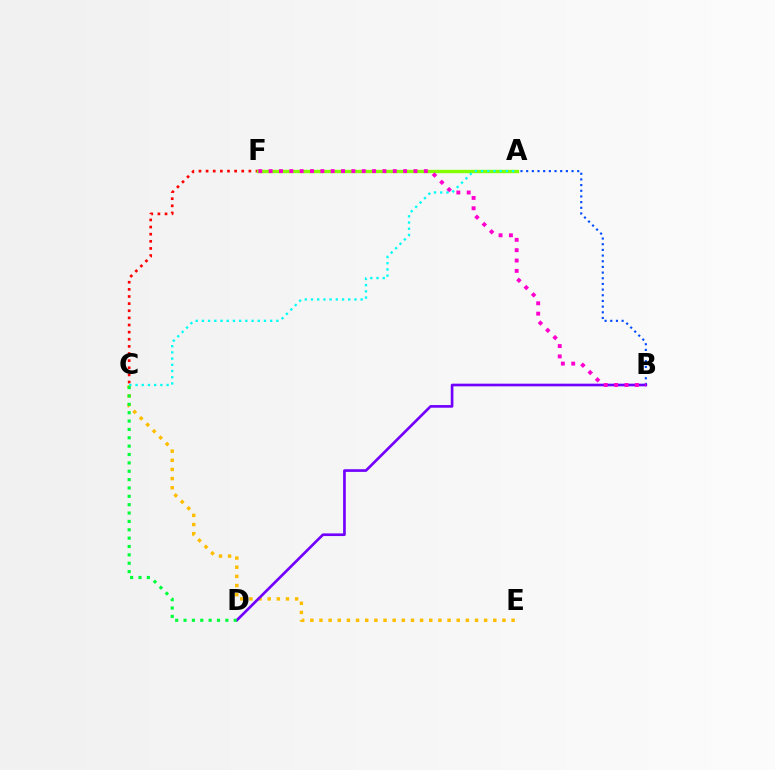{('A', 'B'): [{'color': '#004bff', 'line_style': 'dotted', 'thickness': 1.54}], ('C', 'F'): [{'color': '#ff0000', 'line_style': 'dotted', 'thickness': 1.94}], ('C', 'E'): [{'color': '#ffbd00', 'line_style': 'dotted', 'thickness': 2.49}], ('B', 'D'): [{'color': '#7200ff', 'line_style': 'solid', 'thickness': 1.92}], ('C', 'D'): [{'color': '#00ff39', 'line_style': 'dotted', 'thickness': 2.27}], ('A', 'F'): [{'color': '#84ff00', 'line_style': 'solid', 'thickness': 2.43}], ('B', 'F'): [{'color': '#ff00cf', 'line_style': 'dotted', 'thickness': 2.81}], ('A', 'C'): [{'color': '#00fff6', 'line_style': 'dotted', 'thickness': 1.69}]}